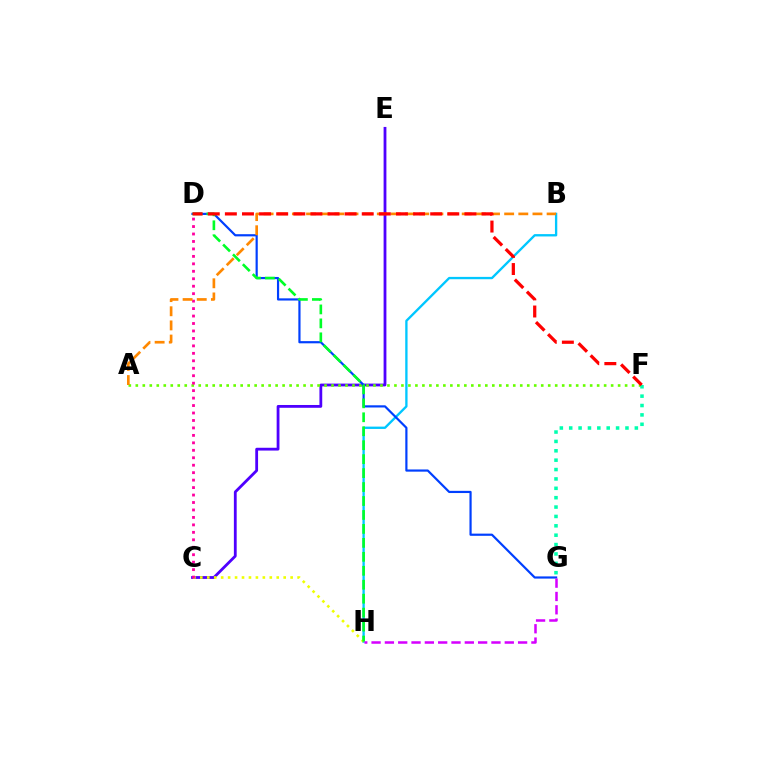{('C', 'E'): [{'color': '#4f00ff', 'line_style': 'solid', 'thickness': 2.02}], ('A', 'F'): [{'color': '#66ff00', 'line_style': 'dotted', 'thickness': 1.9}], ('B', 'H'): [{'color': '#00c7ff', 'line_style': 'solid', 'thickness': 1.68}], ('C', 'H'): [{'color': '#eeff00', 'line_style': 'dotted', 'thickness': 1.89}], ('C', 'D'): [{'color': '#ff00a0', 'line_style': 'dotted', 'thickness': 2.03}], ('D', 'G'): [{'color': '#003fff', 'line_style': 'solid', 'thickness': 1.58}], ('D', 'H'): [{'color': '#00ff27', 'line_style': 'dashed', 'thickness': 1.9}], ('A', 'B'): [{'color': '#ff8800', 'line_style': 'dashed', 'thickness': 1.92}], ('G', 'H'): [{'color': '#d600ff', 'line_style': 'dashed', 'thickness': 1.81}], ('F', 'G'): [{'color': '#00ffaf', 'line_style': 'dotted', 'thickness': 2.55}], ('D', 'F'): [{'color': '#ff0000', 'line_style': 'dashed', 'thickness': 2.32}]}